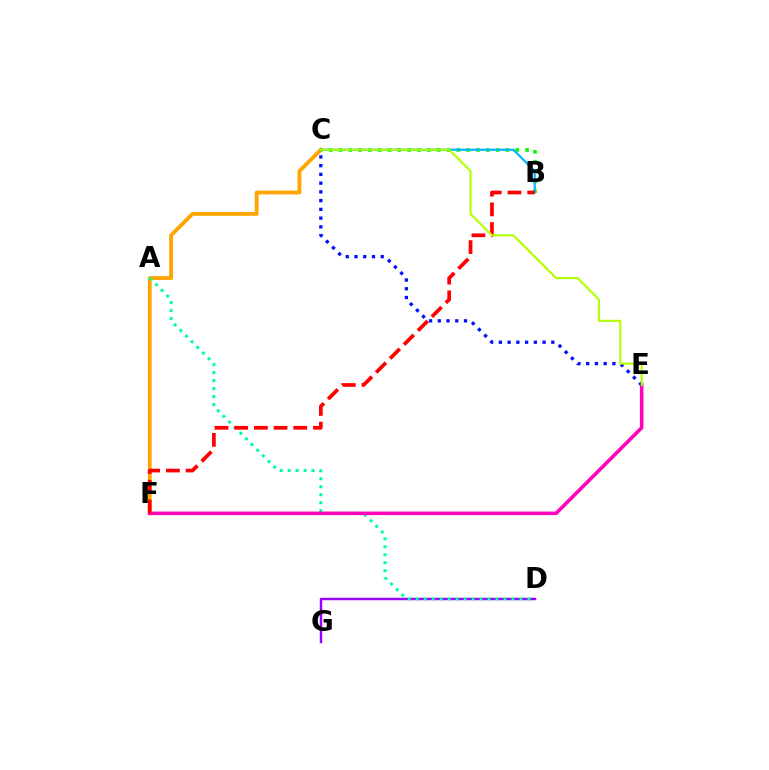{('D', 'G'): [{'color': '#9b00ff', 'line_style': 'solid', 'thickness': 1.76}], ('C', 'F'): [{'color': '#ffa500', 'line_style': 'solid', 'thickness': 2.76}], ('B', 'C'): [{'color': '#08ff00', 'line_style': 'dotted', 'thickness': 2.67}, {'color': '#00b5ff', 'line_style': 'solid', 'thickness': 1.55}], ('A', 'D'): [{'color': '#00ff9d', 'line_style': 'dotted', 'thickness': 2.17}], ('E', 'F'): [{'color': '#ff00bd', 'line_style': 'solid', 'thickness': 2.57}], ('B', 'F'): [{'color': '#ff0000', 'line_style': 'dashed', 'thickness': 2.68}], ('C', 'E'): [{'color': '#0010ff', 'line_style': 'dotted', 'thickness': 2.38}, {'color': '#b3ff00', 'line_style': 'solid', 'thickness': 1.53}]}